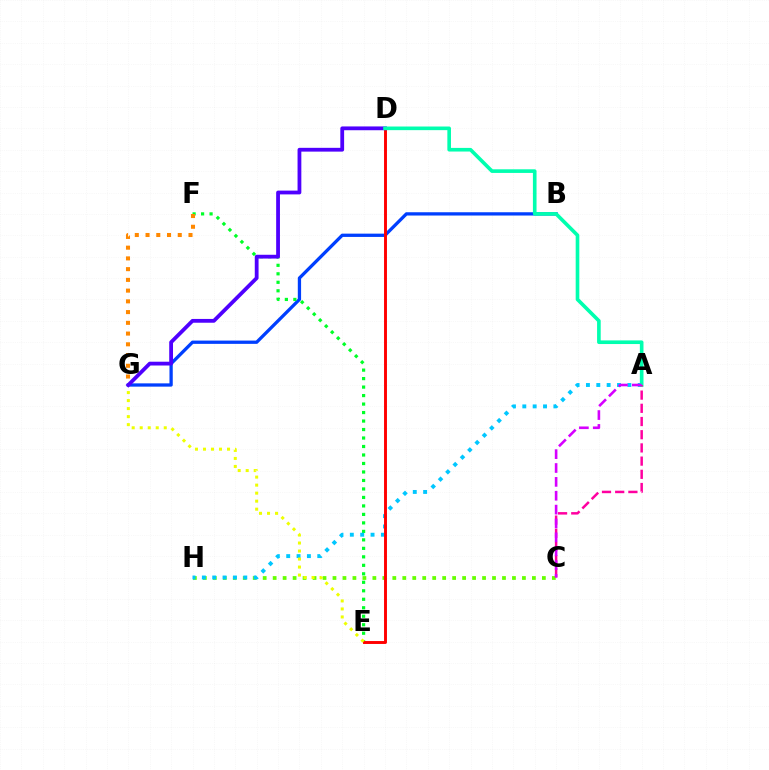{('C', 'H'): [{'color': '#66ff00', 'line_style': 'dotted', 'thickness': 2.71}], ('B', 'G'): [{'color': '#003fff', 'line_style': 'solid', 'thickness': 2.37}], ('E', 'F'): [{'color': '#00ff27', 'line_style': 'dotted', 'thickness': 2.31}], ('F', 'G'): [{'color': '#ff8800', 'line_style': 'dotted', 'thickness': 2.92}], ('A', 'H'): [{'color': '#00c7ff', 'line_style': 'dotted', 'thickness': 2.81}], ('D', 'E'): [{'color': '#ff0000', 'line_style': 'solid', 'thickness': 2.1}], ('E', 'G'): [{'color': '#eeff00', 'line_style': 'dotted', 'thickness': 2.18}], ('D', 'G'): [{'color': '#4f00ff', 'line_style': 'solid', 'thickness': 2.73}], ('A', 'D'): [{'color': '#00ffaf', 'line_style': 'solid', 'thickness': 2.62}], ('A', 'C'): [{'color': '#ff00a0', 'line_style': 'dashed', 'thickness': 1.79}, {'color': '#d600ff', 'line_style': 'dashed', 'thickness': 1.88}]}